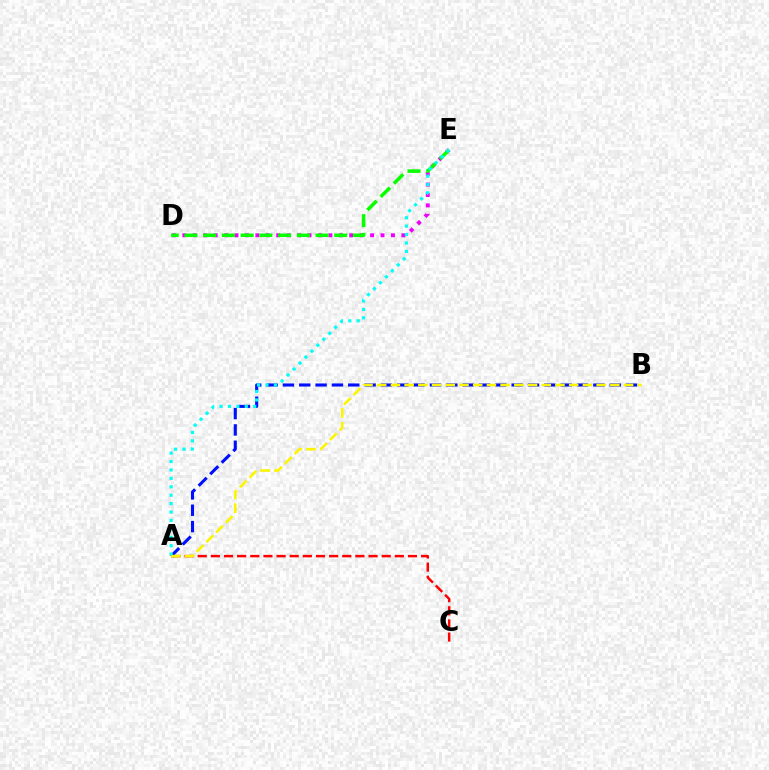{('A', 'C'): [{'color': '#ff0000', 'line_style': 'dashed', 'thickness': 1.79}], ('A', 'B'): [{'color': '#0010ff', 'line_style': 'dashed', 'thickness': 2.22}, {'color': '#fcf500', 'line_style': 'dashed', 'thickness': 1.86}], ('D', 'E'): [{'color': '#ee00ff', 'line_style': 'dotted', 'thickness': 2.83}, {'color': '#08ff00', 'line_style': 'dashed', 'thickness': 2.54}], ('A', 'E'): [{'color': '#00fff6', 'line_style': 'dotted', 'thickness': 2.29}]}